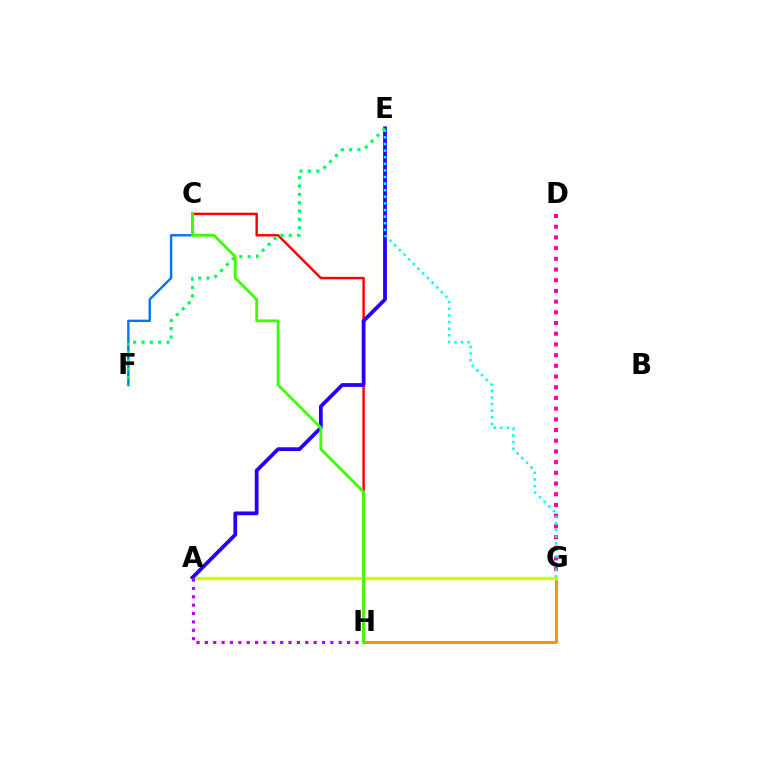{('D', 'G'): [{'color': '#ff00ac', 'line_style': 'dotted', 'thickness': 2.91}], ('C', 'F'): [{'color': '#0074ff', 'line_style': 'solid', 'thickness': 1.72}], ('G', 'H'): [{'color': '#ff9400', 'line_style': 'solid', 'thickness': 2.17}], ('C', 'H'): [{'color': '#ff0000', 'line_style': 'solid', 'thickness': 1.76}, {'color': '#3dff00', 'line_style': 'solid', 'thickness': 2.02}], ('A', 'G'): [{'color': '#d1ff00', 'line_style': 'solid', 'thickness': 2.42}], ('A', 'E'): [{'color': '#2500ff', 'line_style': 'solid', 'thickness': 2.72}], ('A', 'H'): [{'color': '#b900ff', 'line_style': 'dotted', 'thickness': 2.27}], ('E', 'G'): [{'color': '#00fff6', 'line_style': 'dotted', 'thickness': 1.79}], ('E', 'F'): [{'color': '#00ff5c', 'line_style': 'dotted', 'thickness': 2.26}]}